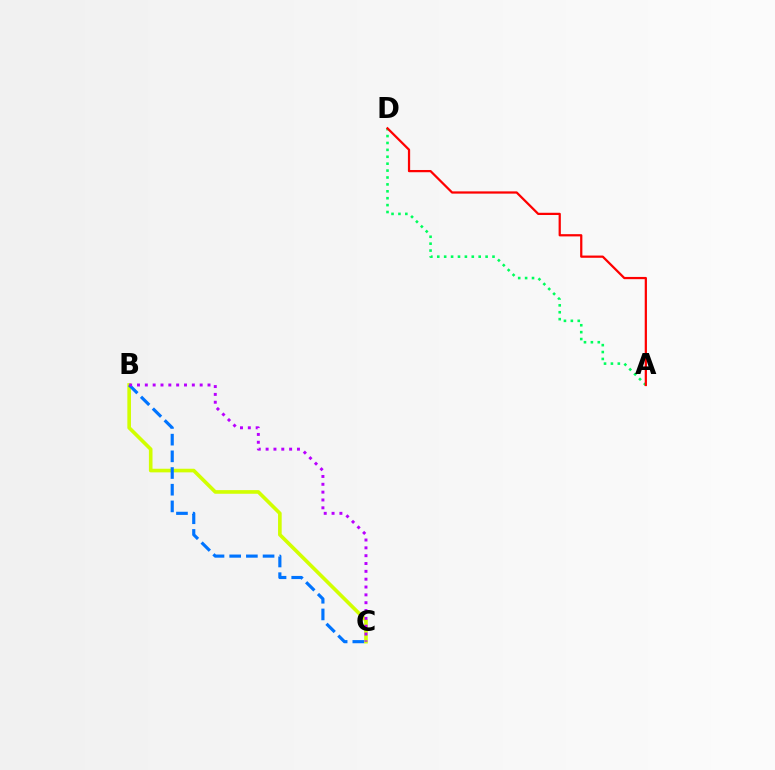{('A', 'D'): [{'color': '#00ff5c', 'line_style': 'dotted', 'thickness': 1.88}, {'color': '#ff0000', 'line_style': 'solid', 'thickness': 1.61}], ('B', 'C'): [{'color': '#d1ff00', 'line_style': 'solid', 'thickness': 2.61}, {'color': '#0074ff', 'line_style': 'dashed', 'thickness': 2.27}, {'color': '#b900ff', 'line_style': 'dotted', 'thickness': 2.13}]}